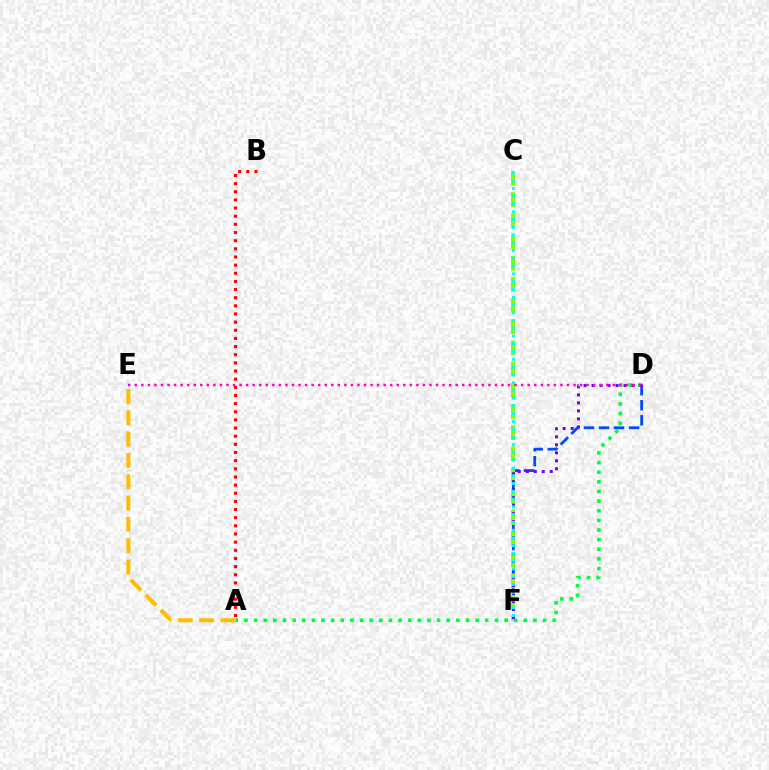{('D', 'F'): [{'color': '#004bff', 'line_style': 'dashed', 'thickness': 2.04}, {'color': '#7200ff', 'line_style': 'dotted', 'thickness': 2.17}], ('A', 'B'): [{'color': '#ff0000', 'line_style': 'dotted', 'thickness': 2.21}], ('C', 'F'): [{'color': '#84ff00', 'line_style': 'dashed', 'thickness': 2.88}, {'color': '#00fff6', 'line_style': 'dotted', 'thickness': 2.11}], ('A', 'D'): [{'color': '#00ff39', 'line_style': 'dotted', 'thickness': 2.62}], ('A', 'E'): [{'color': '#ffbd00', 'line_style': 'dashed', 'thickness': 2.89}], ('D', 'E'): [{'color': '#ff00cf', 'line_style': 'dotted', 'thickness': 1.78}]}